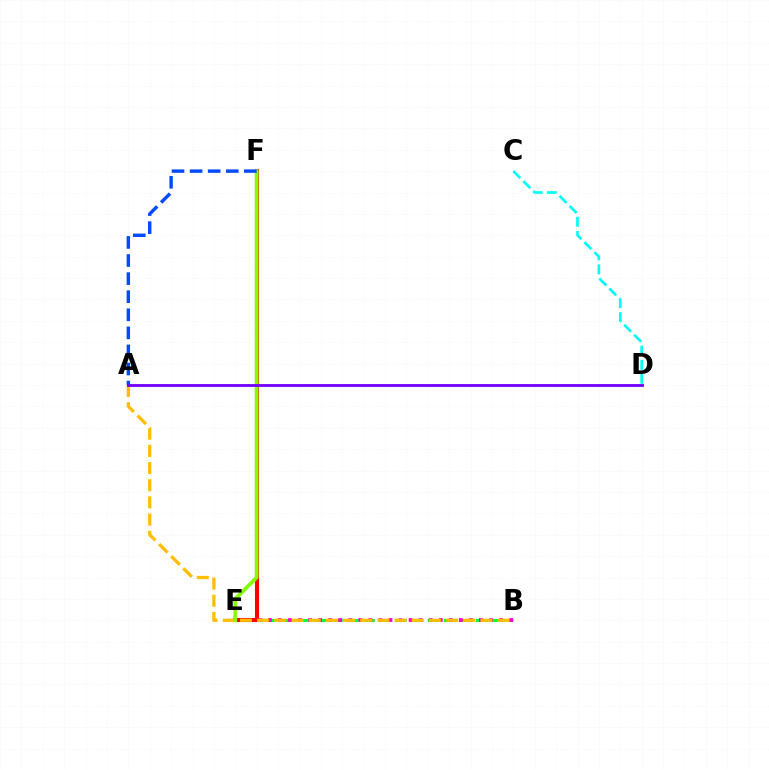{('B', 'E'): [{'color': '#00ff39', 'line_style': 'dashed', 'thickness': 2.18}, {'color': '#ff00cf', 'line_style': 'dotted', 'thickness': 2.73}], ('E', 'F'): [{'color': '#ff0000', 'line_style': 'solid', 'thickness': 2.95}, {'color': '#84ff00', 'line_style': 'solid', 'thickness': 2.67}], ('A', 'B'): [{'color': '#ffbd00', 'line_style': 'dashed', 'thickness': 2.33}], ('C', 'D'): [{'color': '#00fff6', 'line_style': 'dashed', 'thickness': 1.92}], ('A', 'F'): [{'color': '#004bff', 'line_style': 'dashed', 'thickness': 2.46}], ('A', 'D'): [{'color': '#7200ff', 'line_style': 'solid', 'thickness': 2.04}]}